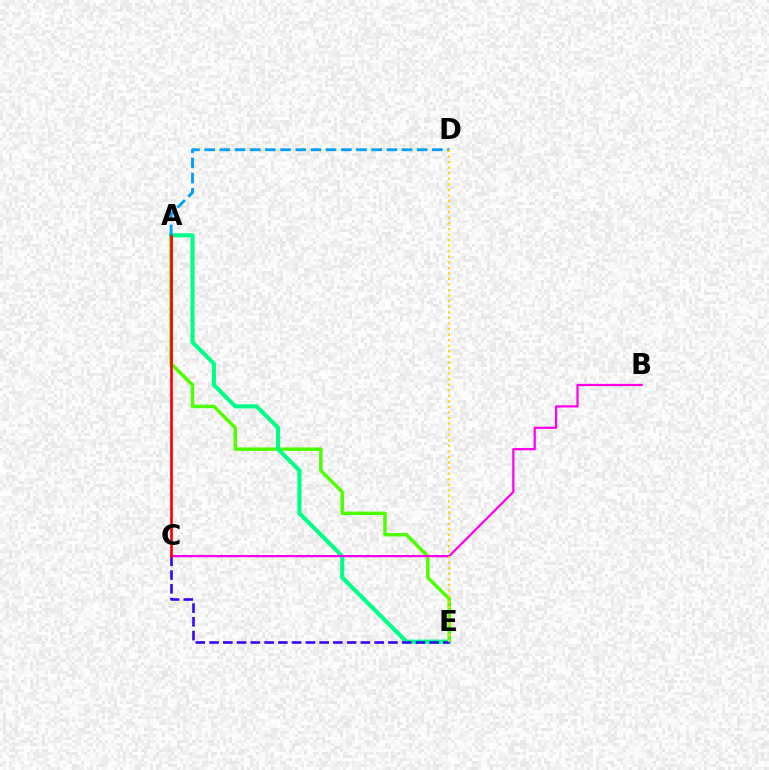{('A', 'E'): [{'color': '#4fff00', 'line_style': 'solid', 'thickness': 2.52}, {'color': '#00ff86', 'line_style': 'solid', 'thickness': 2.96}], ('C', 'E'): [{'color': '#3700ff', 'line_style': 'dashed', 'thickness': 1.87}], ('B', 'C'): [{'color': '#ff00ed', 'line_style': 'solid', 'thickness': 1.6}], ('A', 'C'): [{'color': '#ff0000', 'line_style': 'solid', 'thickness': 1.92}], ('A', 'D'): [{'color': '#009eff', 'line_style': 'dashed', 'thickness': 2.06}], ('D', 'E'): [{'color': '#ffd500', 'line_style': 'dotted', 'thickness': 1.51}]}